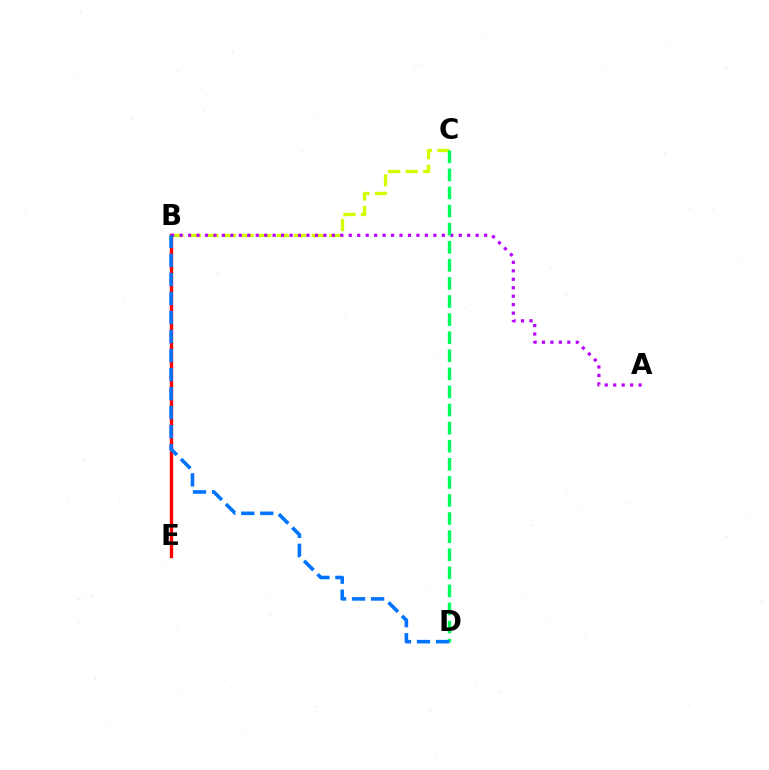{('B', 'C'): [{'color': '#d1ff00', 'line_style': 'dashed', 'thickness': 2.38}], ('B', 'E'): [{'color': '#ff0000', 'line_style': 'solid', 'thickness': 2.42}], ('A', 'B'): [{'color': '#b900ff', 'line_style': 'dotted', 'thickness': 2.3}], ('C', 'D'): [{'color': '#00ff5c', 'line_style': 'dashed', 'thickness': 2.46}], ('B', 'D'): [{'color': '#0074ff', 'line_style': 'dashed', 'thickness': 2.59}]}